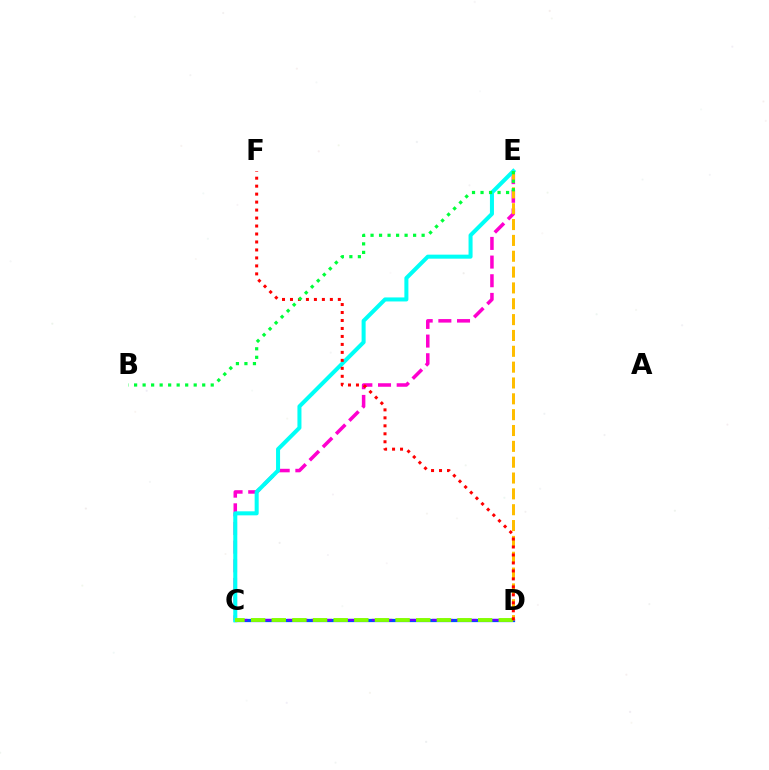{('C', 'E'): [{'color': '#ff00cf', 'line_style': 'dashed', 'thickness': 2.54}, {'color': '#00fff6', 'line_style': 'solid', 'thickness': 2.9}], ('C', 'D'): [{'color': '#004bff', 'line_style': 'solid', 'thickness': 2.34}, {'color': '#7200ff', 'line_style': 'dashed', 'thickness': 1.64}, {'color': '#84ff00', 'line_style': 'dashed', 'thickness': 2.8}], ('D', 'E'): [{'color': '#ffbd00', 'line_style': 'dashed', 'thickness': 2.15}], ('D', 'F'): [{'color': '#ff0000', 'line_style': 'dotted', 'thickness': 2.17}], ('B', 'E'): [{'color': '#00ff39', 'line_style': 'dotted', 'thickness': 2.31}]}